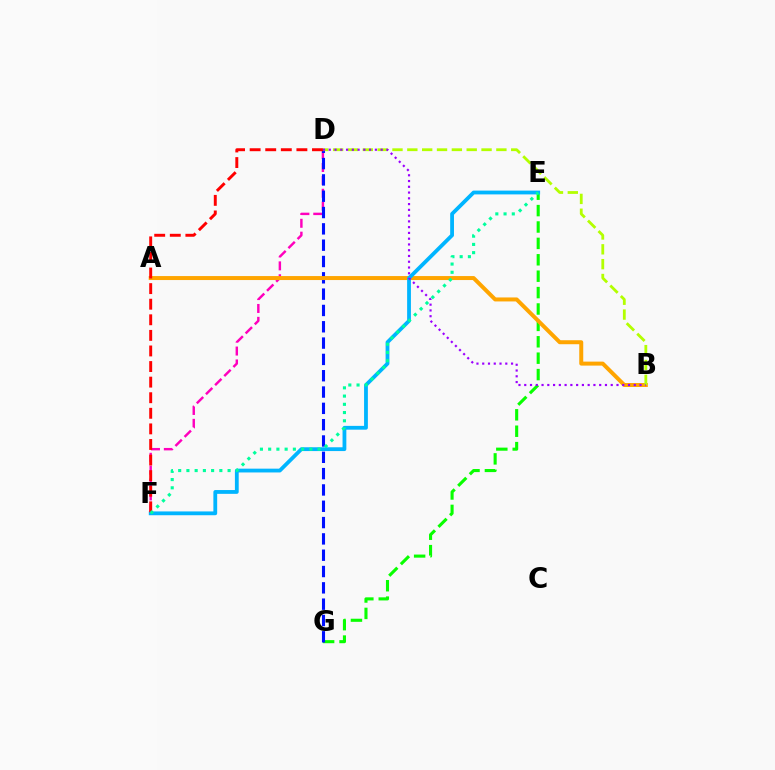{('D', 'F'): [{'color': '#ff00bd', 'line_style': 'dashed', 'thickness': 1.75}, {'color': '#ff0000', 'line_style': 'dashed', 'thickness': 2.12}], ('E', 'G'): [{'color': '#08ff00', 'line_style': 'dashed', 'thickness': 2.23}], ('D', 'G'): [{'color': '#0010ff', 'line_style': 'dashed', 'thickness': 2.22}], ('A', 'B'): [{'color': '#ffa500', 'line_style': 'solid', 'thickness': 2.87}], ('E', 'F'): [{'color': '#00b5ff', 'line_style': 'solid', 'thickness': 2.73}, {'color': '#00ff9d', 'line_style': 'dotted', 'thickness': 2.24}], ('B', 'D'): [{'color': '#b3ff00', 'line_style': 'dashed', 'thickness': 2.02}, {'color': '#9b00ff', 'line_style': 'dotted', 'thickness': 1.57}]}